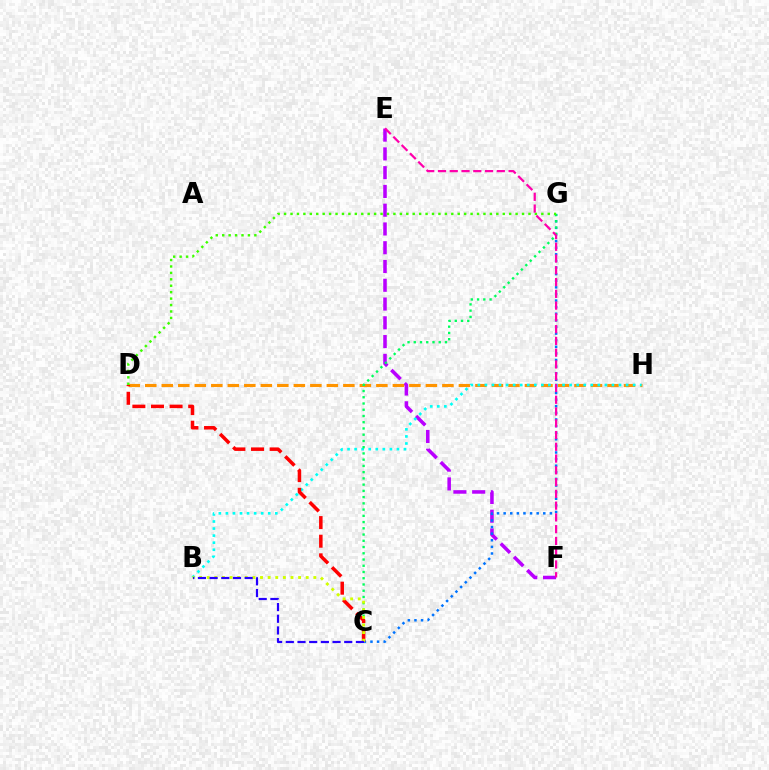{('E', 'F'): [{'color': '#b900ff', 'line_style': 'dashed', 'thickness': 2.55}, {'color': '#ff00ac', 'line_style': 'dashed', 'thickness': 1.6}], ('D', 'H'): [{'color': '#ff9400', 'line_style': 'dashed', 'thickness': 2.24}], ('C', 'G'): [{'color': '#0074ff', 'line_style': 'dotted', 'thickness': 1.79}, {'color': '#00ff5c', 'line_style': 'dotted', 'thickness': 1.7}], ('B', 'H'): [{'color': '#00fff6', 'line_style': 'dotted', 'thickness': 1.92}], ('C', 'D'): [{'color': '#ff0000', 'line_style': 'dashed', 'thickness': 2.53}], ('D', 'G'): [{'color': '#3dff00', 'line_style': 'dotted', 'thickness': 1.75}], ('B', 'C'): [{'color': '#d1ff00', 'line_style': 'dotted', 'thickness': 2.07}, {'color': '#2500ff', 'line_style': 'dashed', 'thickness': 1.59}]}